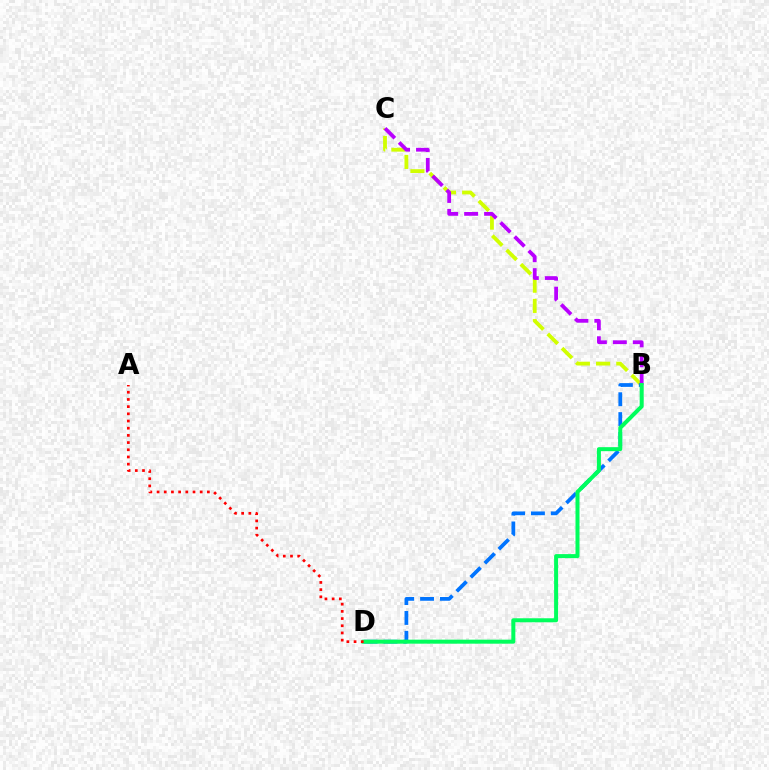{('B', 'C'): [{'color': '#d1ff00', 'line_style': 'dashed', 'thickness': 2.74}, {'color': '#b900ff', 'line_style': 'dashed', 'thickness': 2.71}], ('B', 'D'): [{'color': '#0074ff', 'line_style': 'dashed', 'thickness': 2.7}, {'color': '#00ff5c', 'line_style': 'solid', 'thickness': 2.89}], ('A', 'D'): [{'color': '#ff0000', 'line_style': 'dotted', 'thickness': 1.95}]}